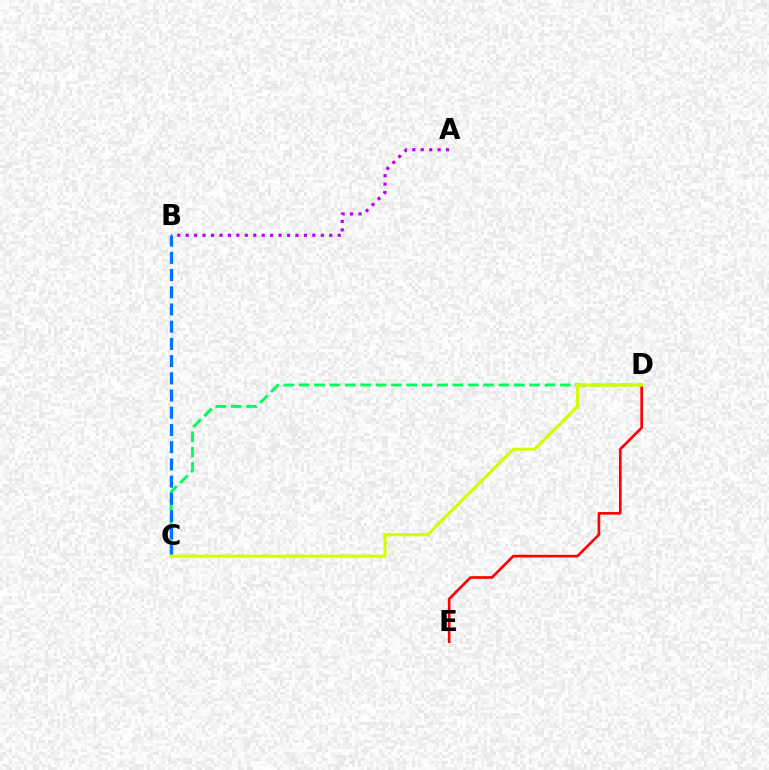{('D', 'E'): [{'color': '#ff0000', 'line_style': 'solid', 'thickness': 1.9}], ('C', 'D'): [{'color': '#00ff5c', 'line_style': 'dashed', 'thickness': 2.09}, {'color': '#d1ff00', 'line_style': 'solid', 'thickness': 2.24}], ('B', 'C'): [{'color': '#0074ff', 'line_style': 'dashed', 'thickness': 2.34}], ('A', 'B'): [{'color': '#b900ff', 'line_style': 'dotted', 'thickness': 2.29}]}